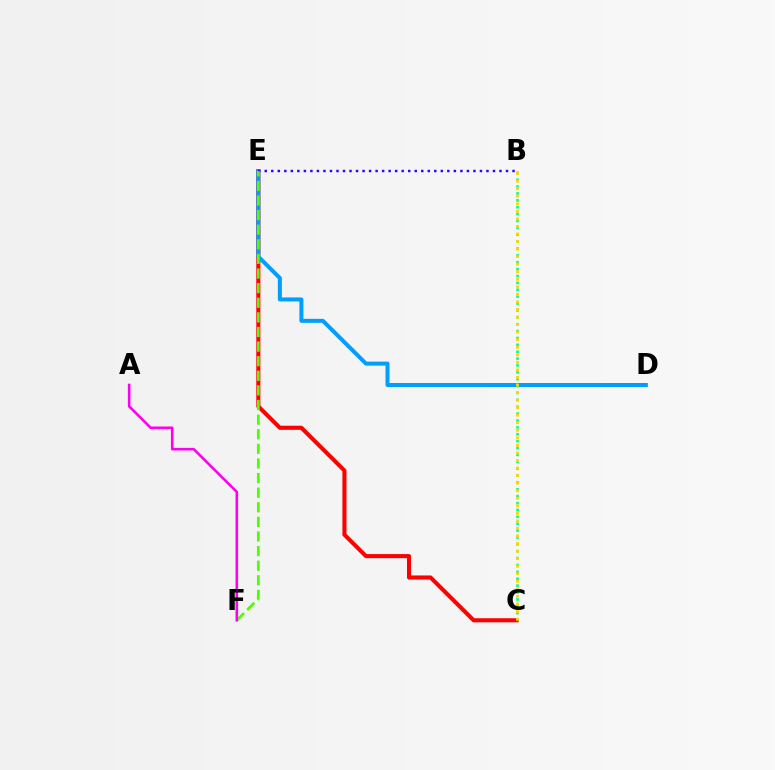{('C', 'E'): [{'color': '#ff0000', 'line_style': 'solid', 'thickness': 2.94}], ('D', 'E'): [{'color': '#009eff', 'line_style': 'solid', 'thickness': 2.88}], ('B', 'E'): [{'color': '#3700ff', 'line_style': 'dotted', 'thickness': 1.77}], ('B', 'C'): [{'color': '#00ff86', 'line_style': 'dotted', 'thickness': 1.87}, {'color': '#ffd500', 'line_style': 'dotted', 'thickness': 2.05}], ('E', 'F'): [{'color': '#4fff00', 'line_style': 'dashed', 'thickness': 1.98}], ('A', 'F'): [{'color': '#ff00ed', 'line_style': 'solid', 'thickness': 1.86}]}